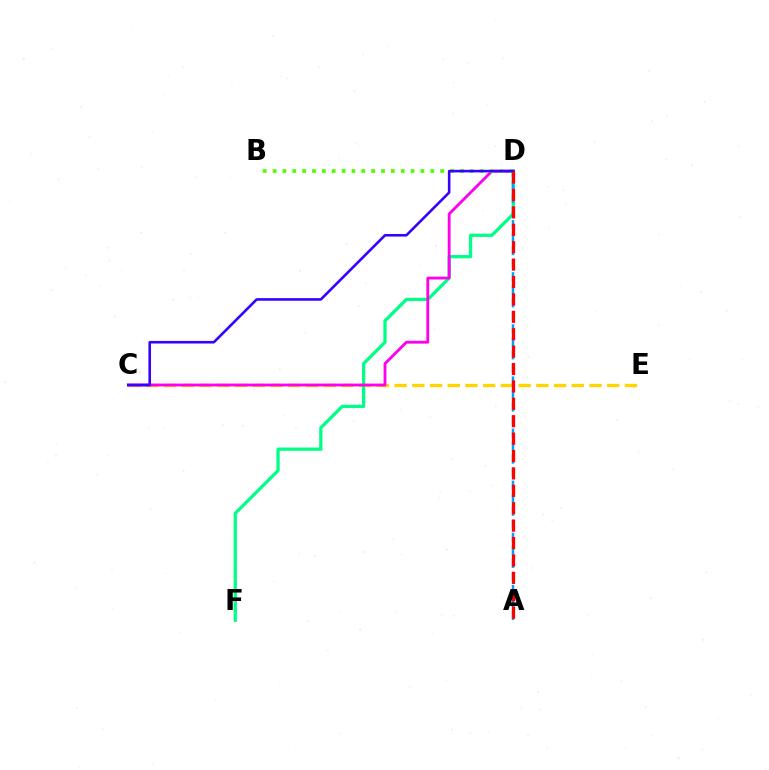{('C', 'E'): [{'color': '#ffd500', 'line_style': 'dashed', 'thickness': 2.41}], ('D', 'F'): [{'color': '#00ff86', 'line_style': 'solid', 'thickness': 2.34}], ('C', 'D'): [{'color': '#ff00ed', 'line_style': 'solid', 'thickness': 2.04}, {'color': '#3700ff', 'line_style': 'solid', 'thickness': 1.87}], ('B', 'D'): [{'color': '#4fff00', 'line_style': 'dotted', 'thickness': 2.68}], ('A', 'D'): [{'color': '#009eff', 'line_style': 'dashed', 'thickness': 1.77}, {'color': '#ff0000', 'line_style': 'dashed', 'thickness': 2.36}]}